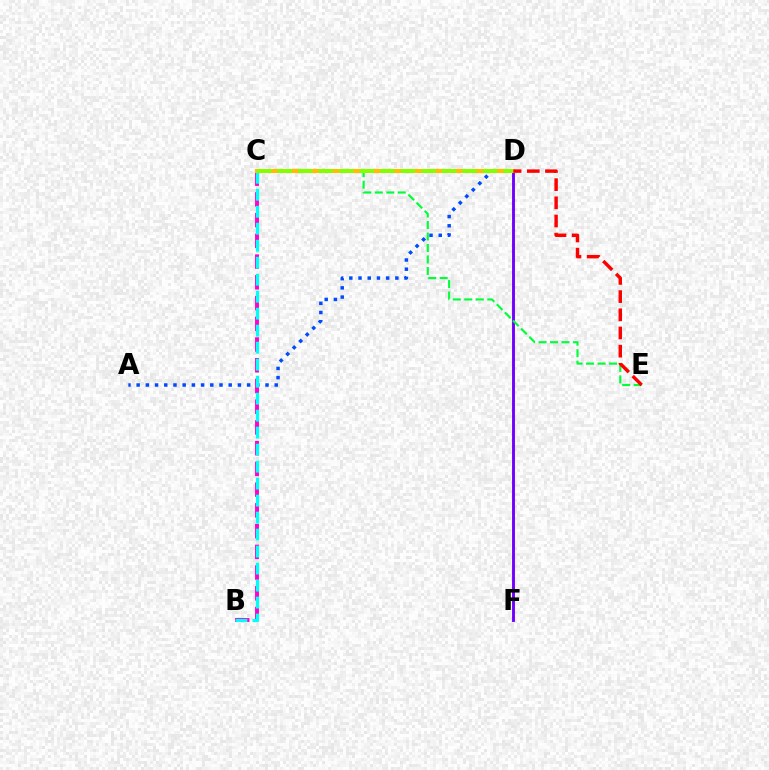{('B', 'C'): [{'color': '#ff00cf', 'line_style': 'dashed', 'thickness': 2.82}, {'color': '#00fff6', 'line_style': 'dashed', 'thickness': 2.31}], ('A', 'D'): [{'color': '#004bff', 'line_style': 'dotted', 'thickness': 2.5}], ('D', 'F'): [{'color': '#7200ff', 'line_style': 'solid', 'thickness': 2.09}], ('C', 'E'): [{'color': '#00ff39', 'line_style': 'dashed', 'thickness': 1.56}], ('C', 'D'): [{'color': '#ffbd00', 'line_style': 'solid', 'thickness': 2.95}, {'color': '#84ff00', 'line_style': 'dashed', 'thickness': 2.79}], ('D', 'E'): [{'color': '#ff0000', 'line_style': 'dashed', 'thickness': 2.47}]}